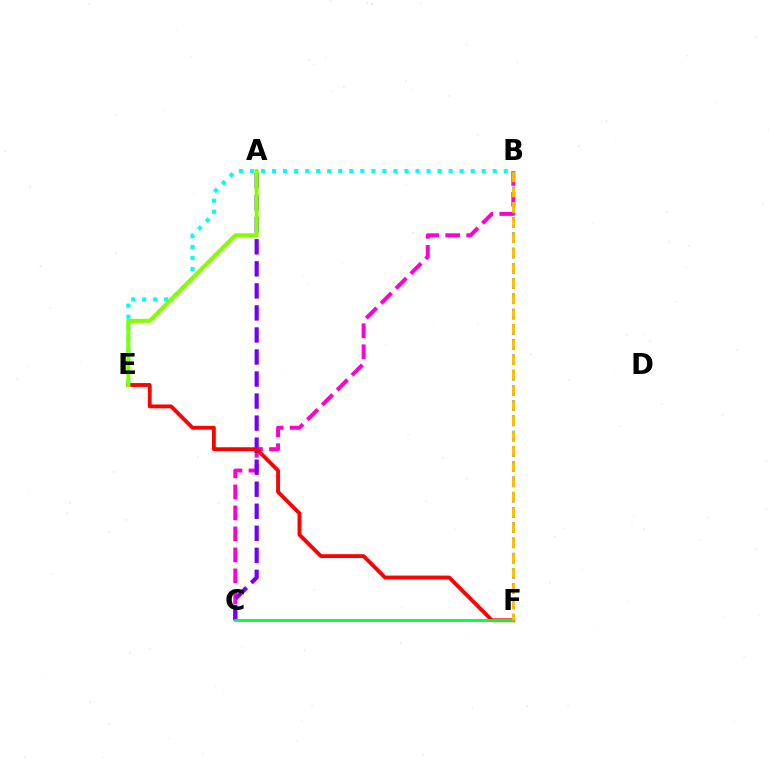{('B', 'E'): [{'color': '#00fff6', 'line_style': 'dotted', 'thickness': 3.0}], ('B', 'C'): [{'color': '#ff00cf', 'line_style': 'dashed', 'thickness': 2.85}], ('A', 'C'): [{'color': '#7200ff', 'line_style': 'dashed', 'thickness': 2.99}], ('E', 'F'): [{'color': '#ff0000', 'line_style': 'solid', 'thickness': 2.77}], ('B', 'F'): [{'color': '#004bff', 'line_style': 'dotted', 'thickness': 2.07}, {'color': '#ffbd00', 'line_style': 'dashed', 'thickness': 2.07}], ('A', 'E'): [{'color': '#84ff00', 'line_style': 'solid', 'thickness': 2.91}], ('C', 'F'): [{'color': '#00ff39', 'line_style': 'solid', 'thickness': 2.06}]}